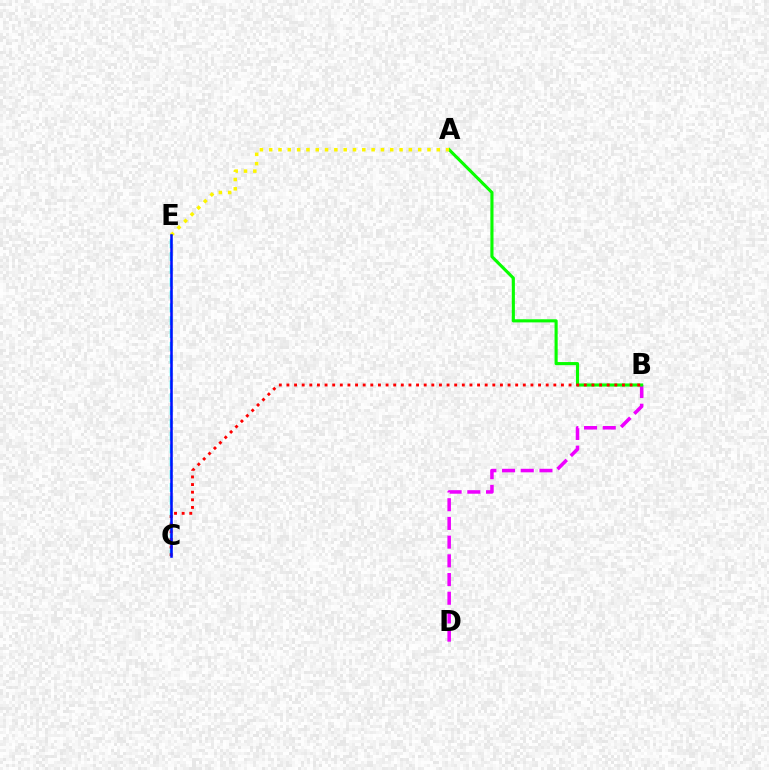{('C', 'E'): [{'color': '#00fff6', 'line_style': 'dashed', 'thickness': 1.74}, {'color': '#0010ff', 'line_style': 'solid', 'thickness': 1.83}], ('B', 'D'): [{'color': '#ee00ff', 'line_style': 'dashed', 'thickness': 2.54}], ('A', 'B'): [{'color': '#08ff00', 'line_style': 'solid', 'thickness': 2.24}], ('A', 'E'): [{'color': '#fcf500', 'line_style': 'dotted', 'thickness': 2.53}], ('B', 'C'): [{'color': '#ff0000', 'line_style': 'dotted', 'thickness': 2.07}]}